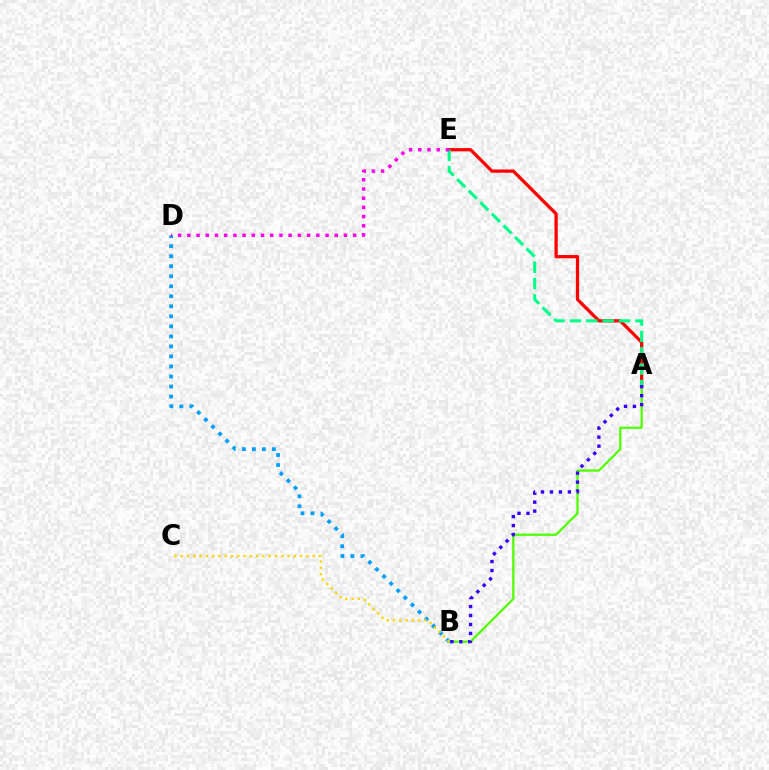{('A', 'B'): [{'color': '#4fff00', 'line_style': 'solid', 'thickness': 1.62}, {'color': '#3700ff', 'line_style': 'dotted', 'thickness': 2.44}], ('B', 'D'): [{'color': '#009eff', 'line_style': 'dotted', 'thickness': 2.72}], ('A', 'E'): [{'color': '#ff0000', 'line_style': 'solid', 'thickness': 2.34}, {'color': '#00ff86', 'line_style': 'dashed', 'thickness': 2.22}], ('D', 'E'): [{'color': '#ff00ed', 'line_style': 'dotted', 'thickness': 2.5}], ('B', 'C'): [{'color': '#ffd500', 'line_style': 'dotted', 'thickness': 1.71}]}